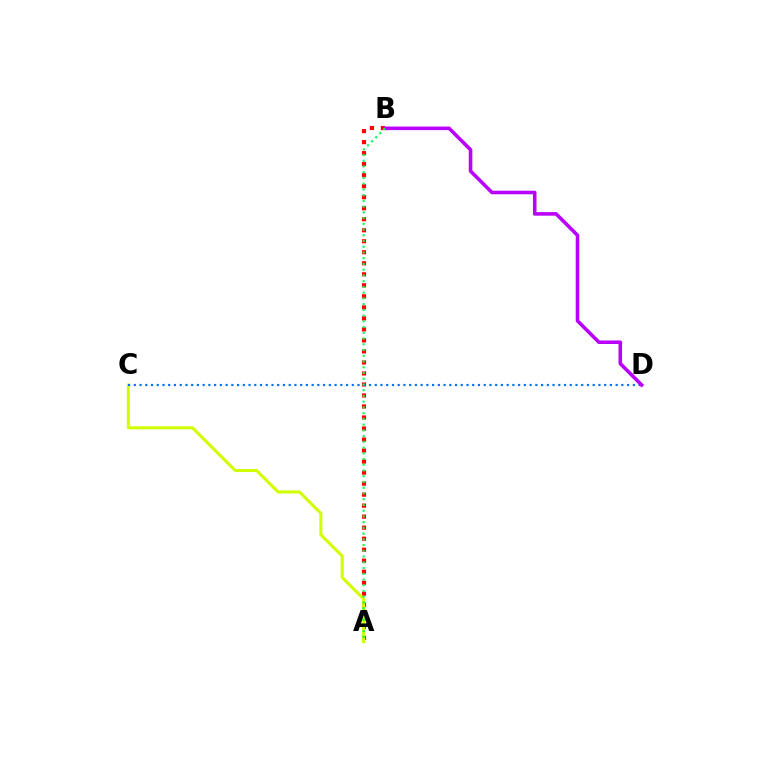{('A', 'B'): [{'color': '#ff0000', 'line_style': 'dotted', 'thickness': 2.99}, {'color': '#00ff5c', 'line_style': 'dotted', 'thickness': 1.56}], ('A', 'C'): [{'color': '#d1ff00', 'line_style': 'solid', 'thickness': 2.18}], ('C', 'D'): [{'color': '#0074ff', 'line_style': 'dotted', 'thickness': 1.56}], ('B', 'D'): [{'color': '#b900ff', 'line_style': 'solid', 'thickness': 2.57}]}